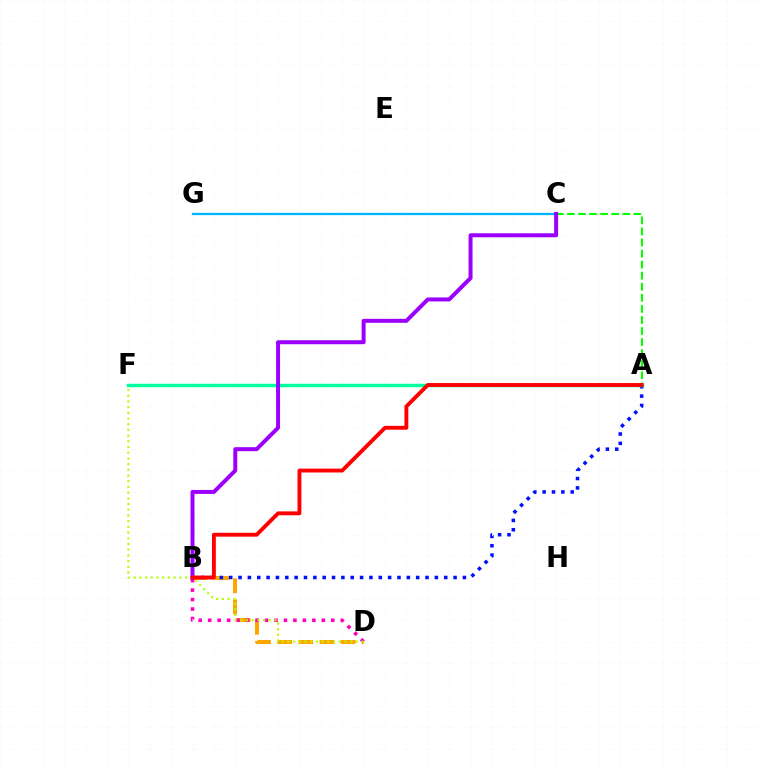{('B', 'D'): [{'color': '#ffa500', 'line_style': 'dashed', 'thickness': 2.88}, {'color': '#ff00bd', 'line_style': 'dotted', 'thickness': 2.57}], ('D', 'F'): [{'color': '#b3ff00', 'line_style': 'dotted', 'thickness': 1.55}], ('A', 'C'): [{'color': '#08ff00', 'line_style': 'dashed', 'thickness': 1.5}], ('C', 'G'): [{'color': '#00b5ff', 'line_style': 'solid', 'thickness': 1.63}], ('A', 'B'): [{'color': '#0010ff', 'line_style': 'dotted', 'thickness': 2.54}, {'color': '#ff0000', 'line_style': 'solid', 'thickness': 2.79}], ('A', 'F'): [{'color': '#00ff9d', 'line_style': 'solid', 'thickness': 2.48}], ('B', 'C'): [{'color': '#9b00ff', 'line_style': 'solid', 'thickness': 2.87}]}